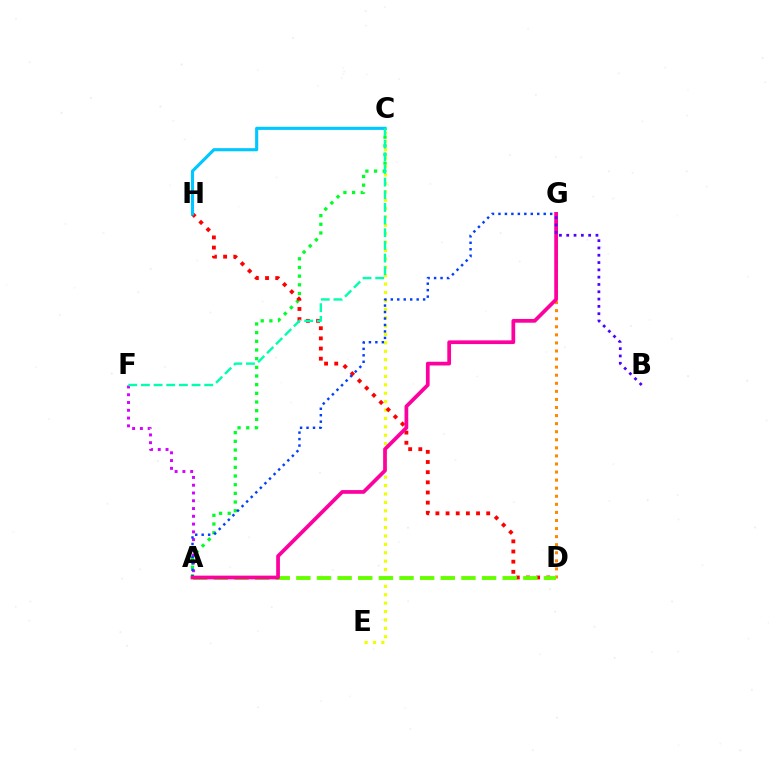{('A', 'F'): [{'color': '#d600ff', 'line_style': 'dotted', 'thickness': 2.11}], ('A', 'C'): [{'color': '#00ff27', 'line_style': 'dotted', 'thickness': 2.36}], ('C', 'E'): [{'color': '#eeff00', 'line_style': 'dotted', 'thickness': 2.28}], ('D', 'H'): [{'color': '#ff0000', 'line_style': 'dotted', 'thickness': 2.76}], ('C', 'H'): [{'color': '#00c7ff', 'line_style': 'solid', 'thickness': 2.24}], ('D', 'G'): [{'color': '#ff8800', 'line_style': 'dotted', 'thickness': 2.19}], ('C', 'F'): [{'color': '#00ffaf', 'line_style': 'dashed', 'thickness': 1.72}], ('A', 'D'): [{'color': '#66ff00', 'line_style': 'dashed', 'thickness': 2.8}], ('A', 'G'): [{'color': '#003fff', 'line_style': 'dotted', 'thickness': 1.76}, {'color': '#ff00a0', 'line_style': 'solid', 'thickness': 2.68}], ('B', 'G'): [{'color': '#4f00ff', 'line_style': 'dotted', 'thickness': 1.98}]}